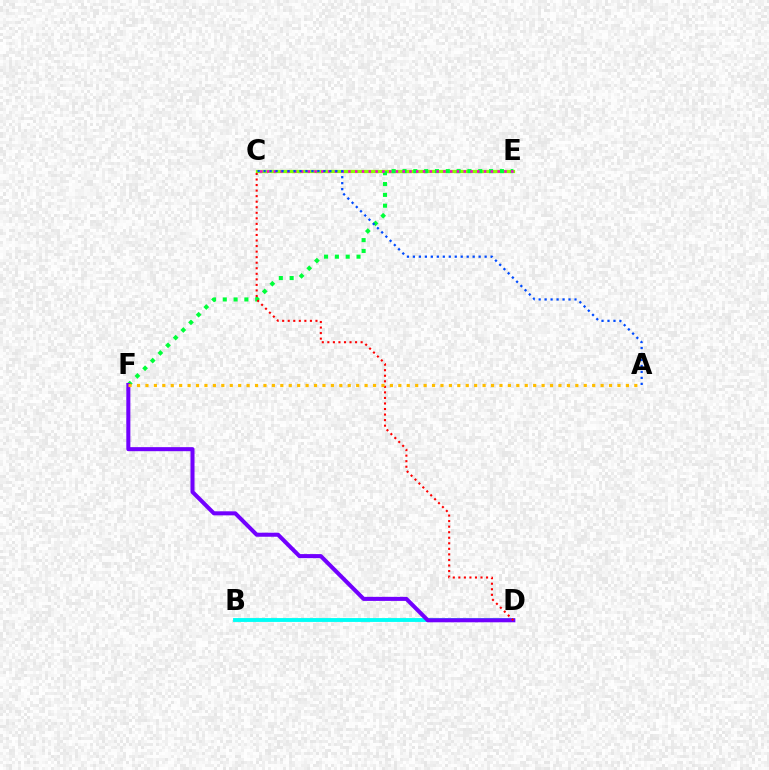{('C', 'E'): [{'color': '#84ff00', 'line_style': 'solid', 'thickness': 2.35}, {'color': '#ff00cf', 'line_style': 'dotted', 'thickness': 1.84}], ('E', 'F'): [{'color': '#00ff39', 'line_style': 'dotted', 'thickness': 2.94}], ('B', 'D'): [{'color': '#00fff6', 'line_style': 'solid', 'thickness': 2.78}], ('D', 'F'): [{'color': '#7200ff', 'line_style': 'solid', 'thickness': 2.91}], ('C', 'D'): [{'color': '#ff0000', 'line_style': 'dotted', 'thickness': 1.51}], ('A', 'F'): [{'color': '#ffbd00', 'line_style': 'dotted', 'thickness': 2.29}], ('A', 'C'): [{'color': '#004bff', 'line_style': 'dotted', 'thickness': 1.62}]}